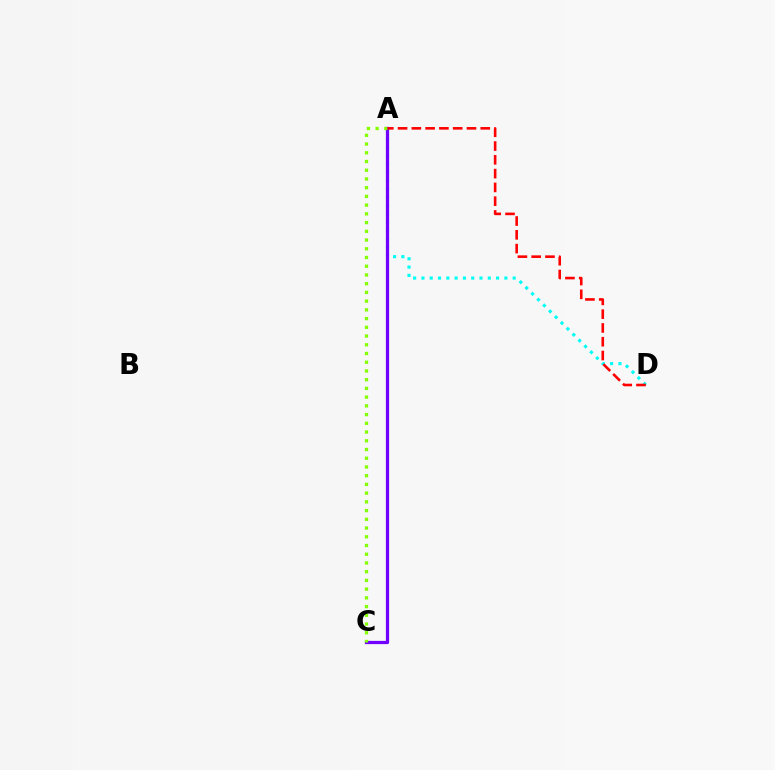{('A', 'D'): [{'color': '#00fff6', 'line_style': 'dotted', 'thickness': 2.25}, {'color': '#ff0000', 'line_style': 'dashed', 'thickness': 1.87}], ('A', 'C'): [{'color': '#7200ff', 'line_style': 'solid', 'thickness': 2.34}, {'color': '#84ff00', 'line_style': 'dotted', 'thickness': 2.37}]}